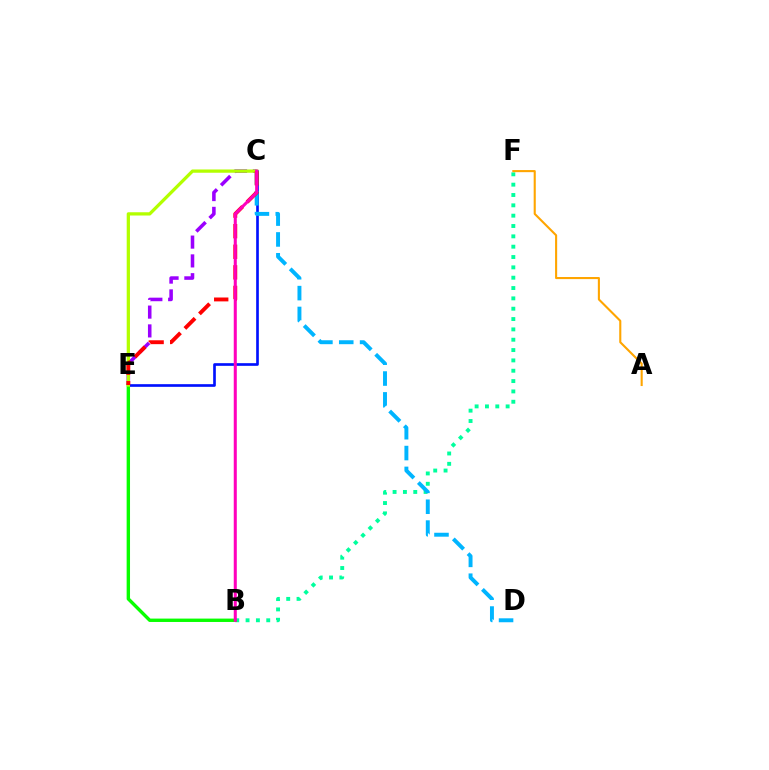{('C', 'E'): [{'color': '#0010ff', 'line_style': 'solid', 'thickness': 1.92}, {'color': '#9b00ff', 'line_style': 'dashed', 'thickness': 2.55}, {'color': '#b3ff00', 'line_style': 'solid', 'thickness': 2.35}, {'color': '#ff0000', 'line_style': 'dashed', 'thickness': 2.8}], ('B', 'F'): [{'color': '#00ff9d', 'line_style': 'dotted', 'thickness': 2.81}], ('B', 'E'): [{'color': '#08ff00', 'line_style': 'solid', 'thickness': 2.43}], ('A', 'F'): [{'color': '#ffa500', 'line_style': 'solid', 'thickness': 1.51}], ('C', 'D'): [{'color': '#00b5ff', 'line_style': 'dashed', 'thickness': 2.83}], ('B', 'C'): [{'color': '#ff00bd', 'line_style': 'solid', 'thickness': 2.2}]}